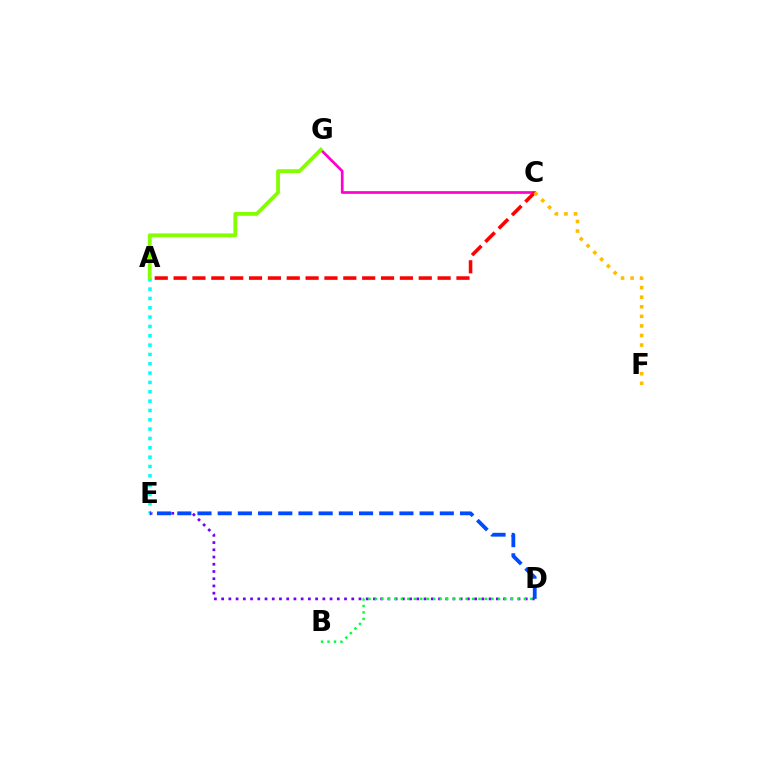{('D', 'E'): [{'color': '#7200ff', 'line_style': 'dotted', 'thickness': 1.96}, {'color': '#004bff', 'line_style': 'dashed', 'thickness': 2.74}], ('C', 'G'): [{'color': '#ff00cf', 'line_style': 'solid', 'thickness': 1.95}], ('A', 'E'): [{'color': '#00fff6', 'line_style': 'dotted', 'thickness': 2.54}], ('A', 'C'): [{'color': '#ff0000', 'line_style': 'dashed', 'thickness': 2.56}], ('B', 'D'): [{'color': '#00ff39', 'line_style': 'dotted', 'thickness': 1.76}], ('A', 'G'): [{'color': '#84ff00', 'line_style': 'solid', 'thickness': 2.73}], ('C', 'F'): [{'color': '#ffbd00', 'line_style': 'dotted', 'thickness': 2.6}]}